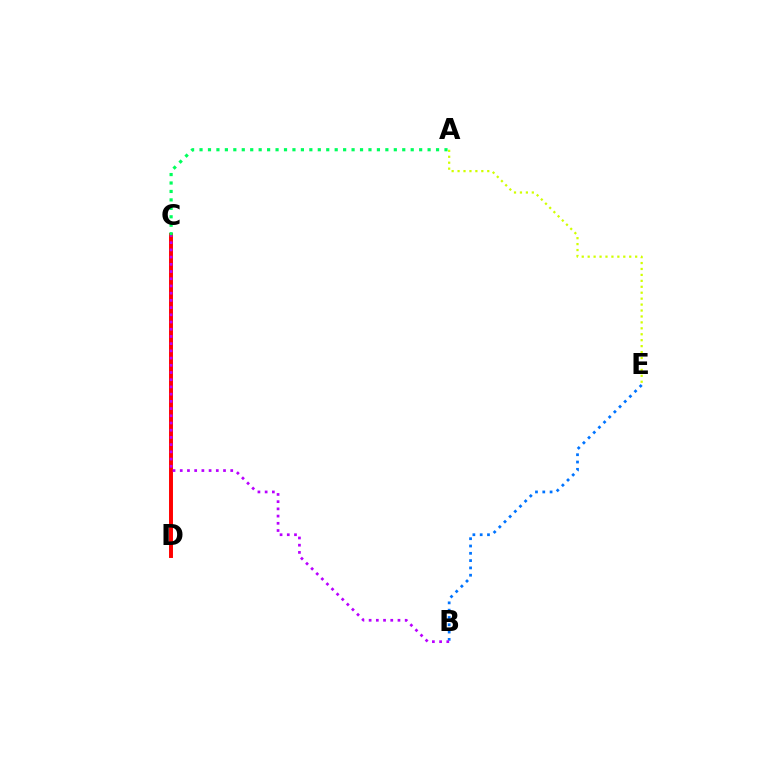{('C', 'D'): [{'color': '#ff0000', 'line_style': 'solid', 'thickness': 2.83}], ('A', 'C'): [{'color': '#00ff5c', 'line_style': 'dotted', 'thickness': 2.29}], ('B', 'E'): [{'color': '#0074ff', 'line_style': 'dotted', 'thickness': 1.98}], ('A', 'E'): [{'color': '#d1ff00', 'line_style': 'dotted', 'thickness': 1.61}], ('B', 'C'): [{'color': '#b900ff', 'line_style': 'dotted', 'thickness': 1.96}]}